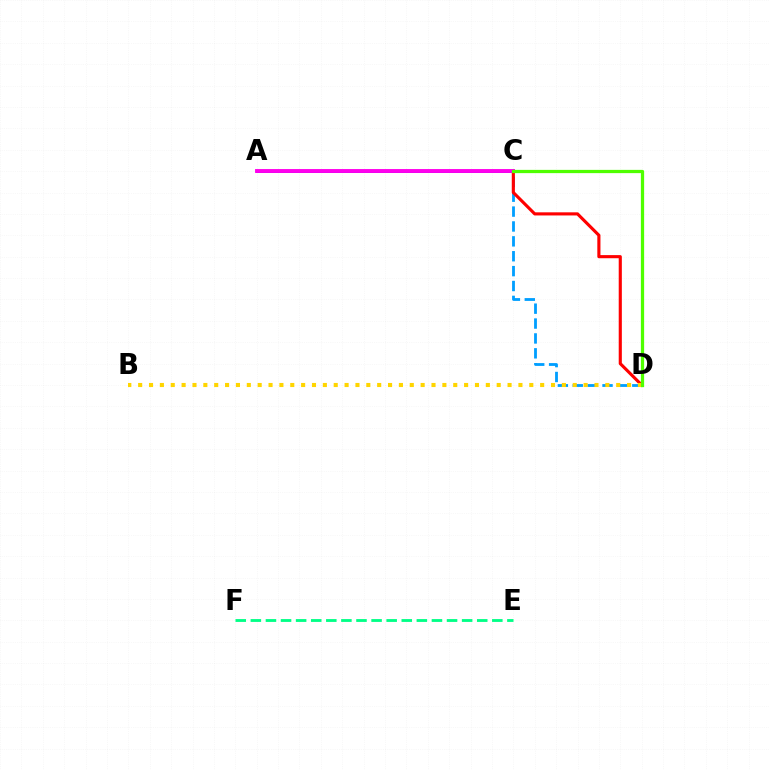{('C', 'D'): [{'color': '#009eff', 'line_style': 'dashed', 'thickness': 2.02}, {'color': '#ff0000', 'line_style': 'solid', 'thickness': 2.25}, {'color': '#4fff00', 'line_style': 'solid', 'thickness': 2.34}], ('E', 'F'): [{'color': '#00ff86', 'line_style': 'dashed', 'thickness': 2.05}], ('A', 'C'): [{'color': '#3700ff', 'line_style': 'solid', 'thickness': 2.07}, {'color': '#ff00ed', 'line_style': 'solid', 'thickness': 2.8}], ('B', 'D'): [{'color': '#ffd500', 'line_style': 'dotted', 'thickness': 2.95}]}